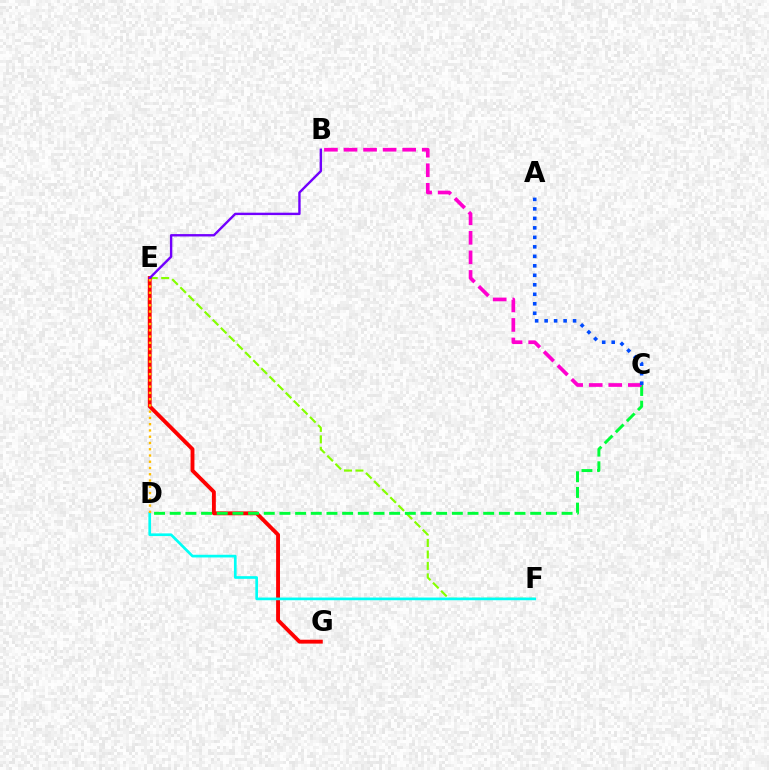{('E', 'F'): [{'color': '#84ff00', 'line_style': 'dashed', 'thickness': 1.56}], ('E', 'G'): [{'color': '#ff0000', 'line_style': 'solid', 'thickness': 2.79}], ('B', 'E'): [{'color': '#7200ff', 'line_style': 'solid', 'thickness': 1.72}], ('C', 'D'): [{'color': '#00ff39', 'line_style': 'dashed', 'thickness': 2.13}], ('D', 'F'): [{'color': '#00fff6', 'line_style': 'solid', 'thickness': 1.93}], ('B', 'C'): [{'color': '#ff00cf', 'line_style': 'dashed', 'thickness': 2.66}], ('D', 'E'): [{'color': '#ffbd00', 'line_style': 'dotted', 'thickness': 1.7}], ('A', 'C'): [{'color': '#004bff', 'line_style': 'dotted', 'thickness': 2.58}]}